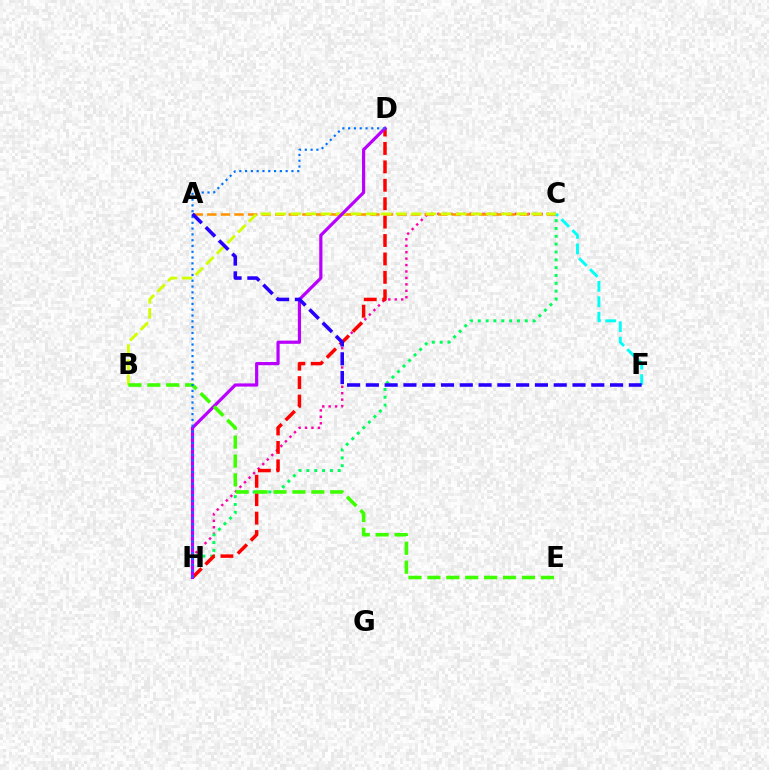{('C', 'H'): [{'color': '#ff00ac', 'line_style': 'dotted', 'thickness': 1.75}, {'color': '#00ff5c', 'line_style': 'dotted', 'thickness': 2.13}], ('D', 'H'): [{'color': '#ff0000', 'line_style': 'dashed', 'thickness': 2.5}, {'color': '#b900ff', 'line_style': 'solid', 'thickness': 2.29}, {'color': '#0074ff', 'line_style': 'dotted', 'thickness': 1.57}], ('A', 'C'): [{'color': '#ff9400', 'line_style': 'dashed', 'thickness': 1.85}], ('B', 'C'): [{'color': '#d1ff00', 'line_style': 'dashed', 'thickness': 2.04}], ('B', 'E'): [{'color': '#3dff00', 'line_style': 'dashed', 'thickness': 2.57}], ('C', 'F'): [{'color': '#00fff6', 'line_style': 'dashed', 'thickness': 2.1}], ('A', 'F'): [{'color': '#2500ff', 'line_style': 'dashed', 'thickness': 2.55}]}